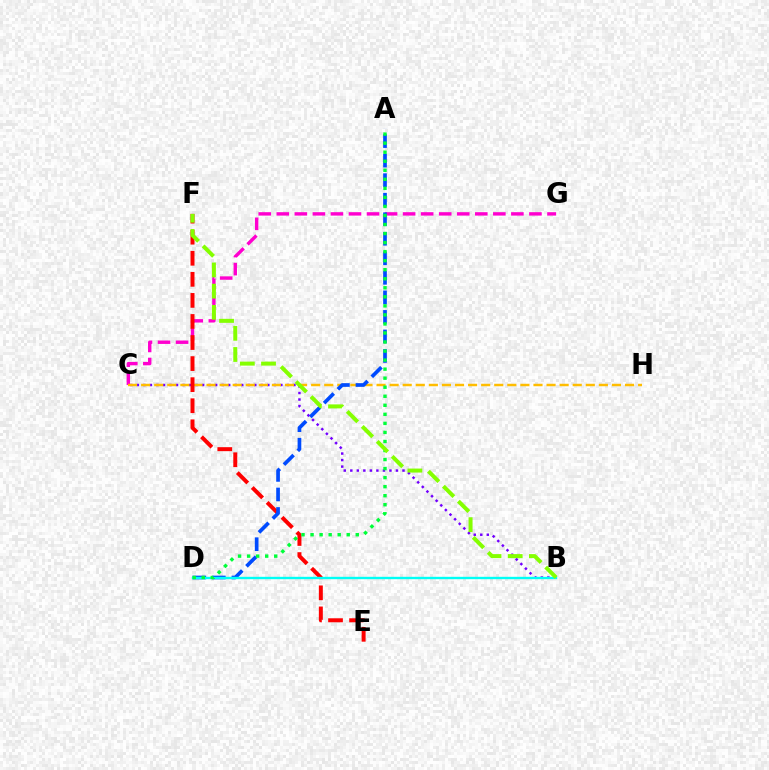{('C', 'G'): [{'color': '#ff00cf', 'line_style': 'dashed', 'thickness': 2.45}], ('B', 'C'): [{'color': '#7200ff', 'line_style': 'dotted', 'thickness': 1.77}], ('C', 'H'): [{'color': '#ffbd00', 'line_style': 'dashed', 'thickness': 1.78}], ('E', 'F'): [{'color': '#ff0000', 'line_style': 'dashed', 'thickness': 2.86}], ('A', 'D'): [{'color': '#004bff', 'line_style': 'dashed', 'thickness': 2.65}, {'color': '#00ff39', 'line_style': 'dotted', 'thickness': 2.46}], ('B', 'D'): [{'color': '#00fff6', 'line_style': 'solid', 'thickness': 1.7}], ('B', 'F'): [{'color': '#84ff00', 'line_style': 'dashed', 'thickness': 2.88}]}